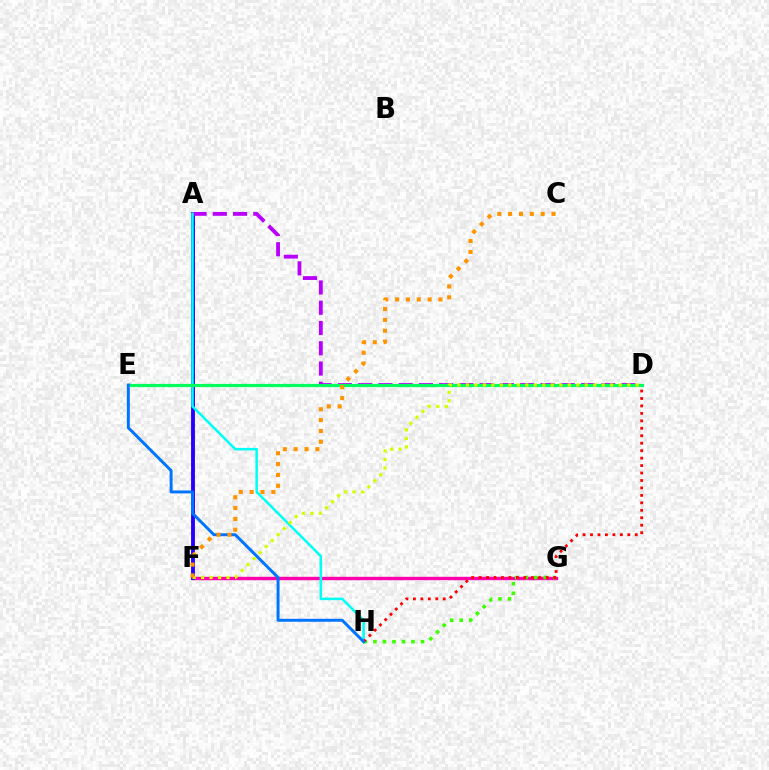{('F', 'G'): [{'color': '#ff00ac', 'line_style': 'solid', 'thickness': 2.45}], ('A', 'F'): [{'color': '#2500ff', 'line_style': 'solid', 'thickness': 2.78}], ('A', 'D'): [{'color': '#b900ff', 'line_style': 'dashed', 'thickness': 2.75}], ('A', 'H'): [{'color': '#00fff6', 'line_style': 'solid', 'thickness': 1.82}], ('G', 'H'): [{'color': '#3dff00', 'line_style': 'dotted', 'thickness': 2.59}], ('D', 'H'): [{'color': '#ff0000', 'line_style': 'dotted', 'thickness': 2.03}], ('D', 'E'): [{'color': '#00ff5c', 'line_style': 'solid', 'thickness': 2.3}], ('E', 'H'): [{'color': '#0074ff', 'line_style': 'solid', 'thickness': 2.13}], ('D', 'F'): [{'color': '#d1ff00', 'line_style': 'dotted', 'thickness': 2.31}], ('C', 'F'): [{'color': '#ff9400', 'line_style': 'dotted', 'thickness': 2.95}]}